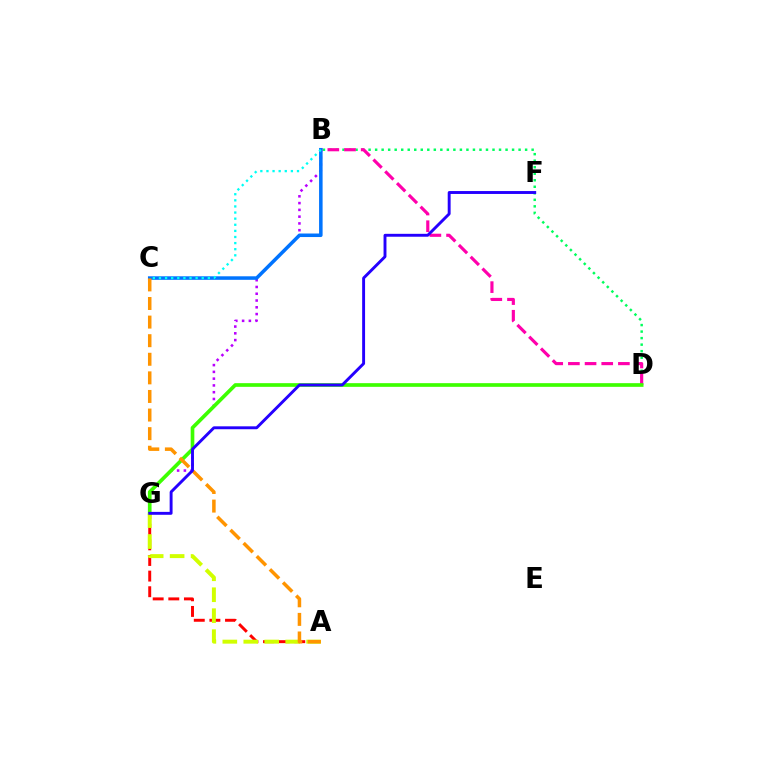{('A', 'G'): [{'color': '#ff0000', 'line_style': 'dashed', 'thickness': 2.12}, {'color': '#d1ff00', 'line_style': 'dashed', 'thickness': 2.85}], ('B', 'D'): [{'color': '#00ff5c', 'line_style': 'dotted', 'thickness': 1.77}, {'color': '#ff00ac', 'line_style': 'dashed', 'thickness': 2.26}], ('B', 'G'): [{'color': '#b900ff', 'line_style': 'dotted', 'thickness': 1.84}], ('B', 'C'): [{'color': '#0074ff', 'line_style': 'solid', 'thickness': 2.54}, {'color': '#00fff6', 'line_style': 'dotted', 'thickness': 1.66}], ('D', 'G'): [{'color': '#3dff00', 'line_style': 'solid', 'thickness': 2.64}], ('A', 'C'): [{'color': '#ff9400', 'line_style': 'dashed', 'thickness': 2.53}], ('F', 'G'): [{'color': '#2500ff', 'line_style': 'solid', 'thickness': 2.09}]}